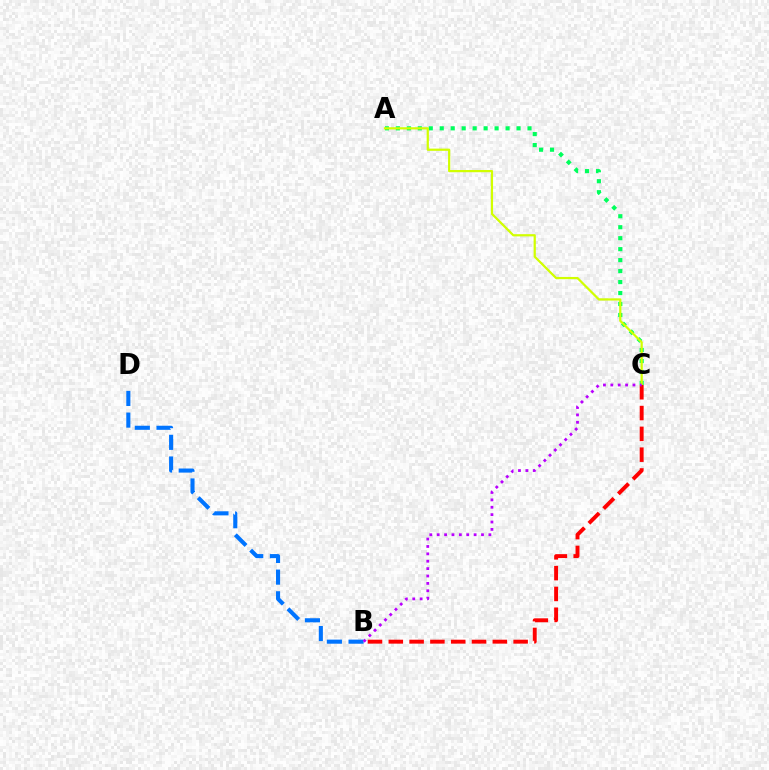{('A', 'C'): [{'color': '#00ff5c', 'line_style': 'dotted', 'thickness': 2.98}, {'color': '#d1ff00', 'line_style': 'solid', 'thickness': 1.6}], ('B', 'D'): [{'color': '#0074ff', 'line_style': 'dashed', 'thickness': 2.94}], ('B', 'C'): [{'color': '#ff0000', 'line_style': 'dashed', 'thickness': 2.83}, {'color': '#b900ff', 'line_style': 'dotted', 'thickness': 2.01}]}